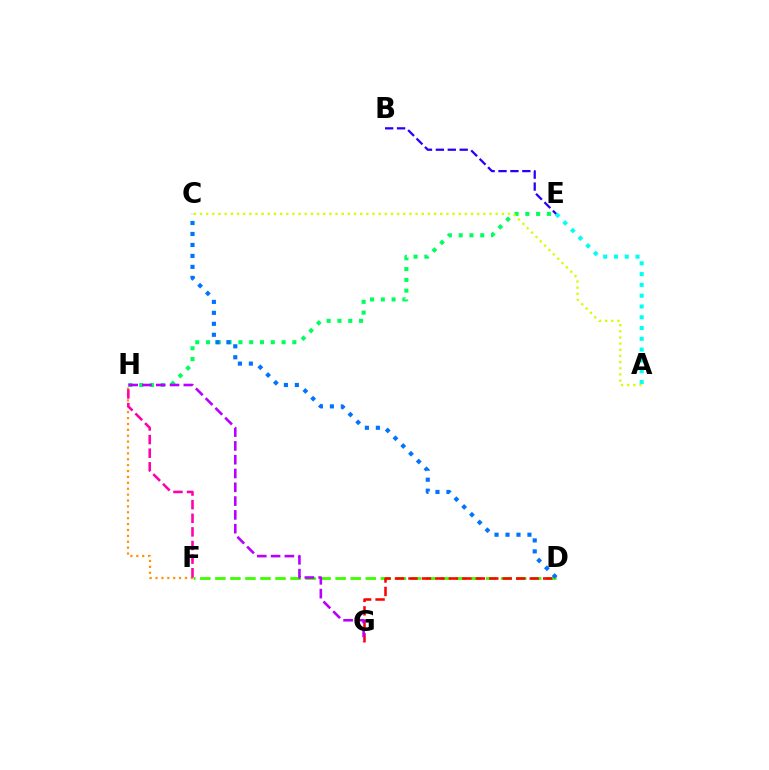{('E', 'H'): [{'color': '#00ff5c', 'line_style': 'dotted', 'thickness': 2.93}], ('A', 'E'): [{'color': '#00fff6', 'line_style': 'dotted', 'thickness': 2.93}], ('D', 'F'): [{'color': '#3dff00', 'line_style': 'dashed', 'thickness': 2.04}], ('C', 'D'): [{'color': '#0074ff', 'line_style': 'dotted', 'thickness': 2.98}], ('F', 'H'): [{'color': '#ff9400', 'line_style': 'dotted', 'thickness': 1.6}, {'color': '#ff00ac', 'line_style': 'dashed', 'thickness': 1.85}], ('D', 'G'): [{'color': '#ff0000', 'line_style': 'dashed', 'thickness': 1.83}], ('G', 'H'): [{'color': '#b900ff', 'line_style': 'dashed', 'thickness': 1.87}], ('B', 'E'): [{'color': '#2500ff', 'line_style': 'dashed', 'thickness': 1.62}], ('A', 'C'): [{'color': '#d1ff00', 'line_style': 'dotted', 'thickness': 1.67}]}